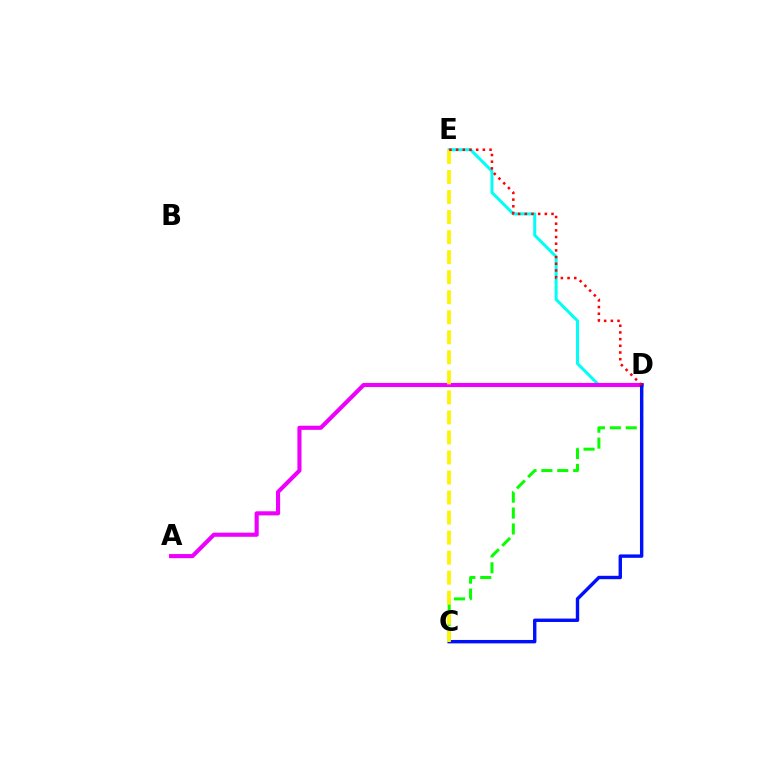{('D', 'E'): [{'color': '#00fff6', 'line_style': 'solid', 'thickness': 2.18}, {'color': '#ff0000', 'line_style': 'dotted', 'thickness': 1.82}], ('A', 'D'): [{'color': '#ee00ff', 'line_style': 'solid', 'thickness': 2.96}], ('C', 'D'): [{'color': '#08ff00', 'line_style': 'dashed', 'thickness': 2.16}, {'color': '#0010ff', 'line_style': 'solid', 'thickness': 2.45}], ('C', 'E'): [{'color': '#fcf500', 'line_style': 'dashed', 'thickness': 2.72}]}